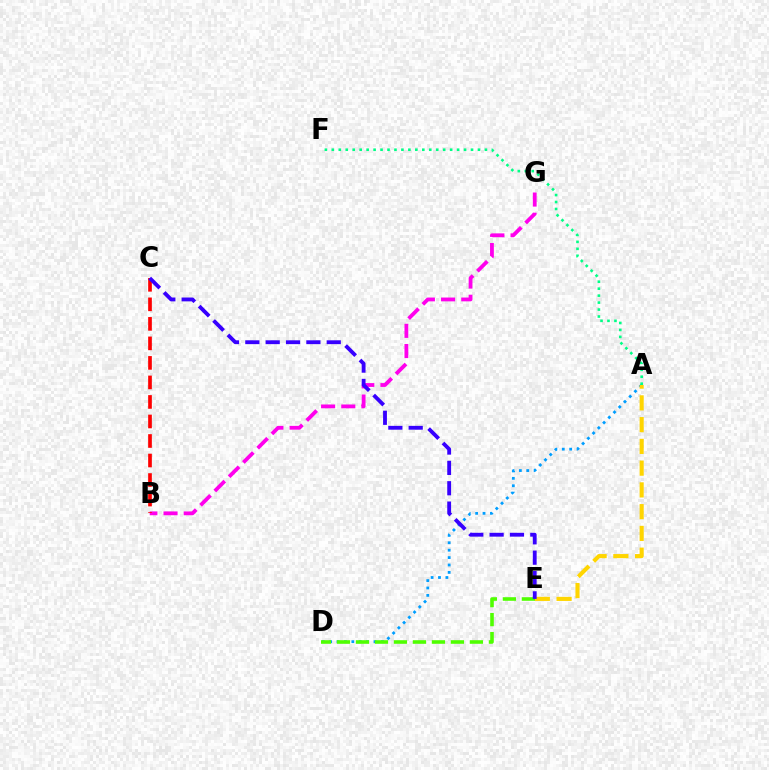{('A', 'D'): [{'color': '#009eff', 'line_style': 'dotted', 'thickness': 2.01}], ('A', 'E'): [{'color': '#ffd500', 'line_style': 'dashed', 'thickness': 2.96}], ('B', 'G'): [{'color': '#ff00ed', 'line_style': 'dashed', 'thickness': 2.74}], ('A', 'F'): [{'color': '#00ff86', 'line_style': 'dotted', 'thickness': 1.89}], ('D', 'E'): [{'color': '#4fff00', 'line_style': 'dashed', 'thickness': 2.58}], ('B', 'C'): [{'color': '#ff0000', 'line_style': 'dashed', 'thickness': 2.65}], ('C', 'E'): [{'color': '#3700ff', 'line_style': 'dashed', 'thickness': 2.76}]}